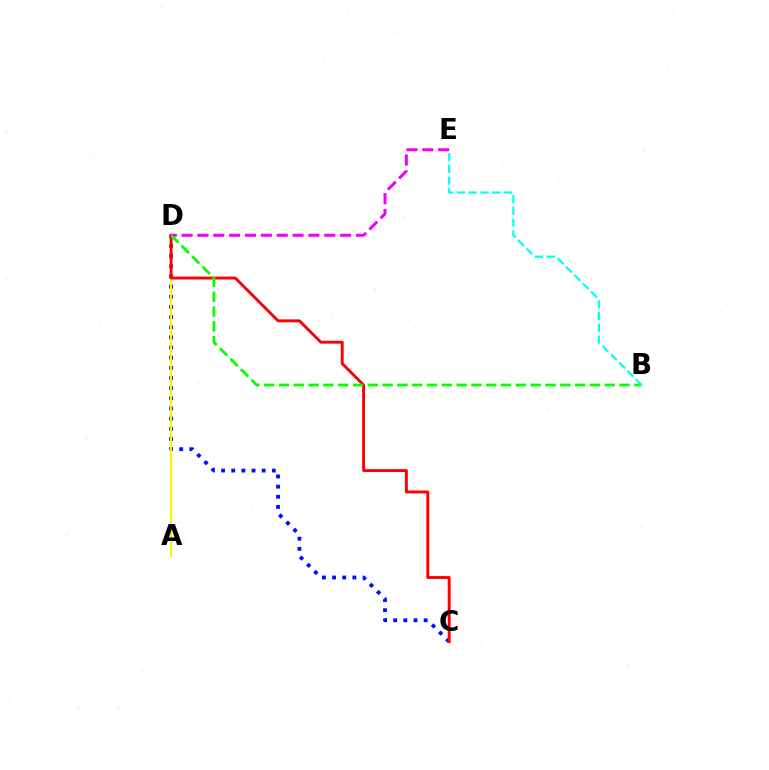{('C', 'D'): [{'color': '#0010ff', 'line_style': 'dotted', 'thickness': 2.76}, {'color': '#ff0000', 'line_style': 'solid', 'thickness': 2.09}], ('A', 'D'): [{'color': '#fcf500', 'line_style': 'solid', 'thickness': 1.58}], ('D', 'E'): [{'color': '#ee00ff', 'line_style': 'dashed', 'thickness': 2.15}], ('B', 'D'): [{'color': '#08ff00', 'line_style': 'dashed', 'thickness': 2.01}], ('B', 'E'): [{'color': '#00fff6', 'line_style': 'dashed', 'thickness': 1.6}]}